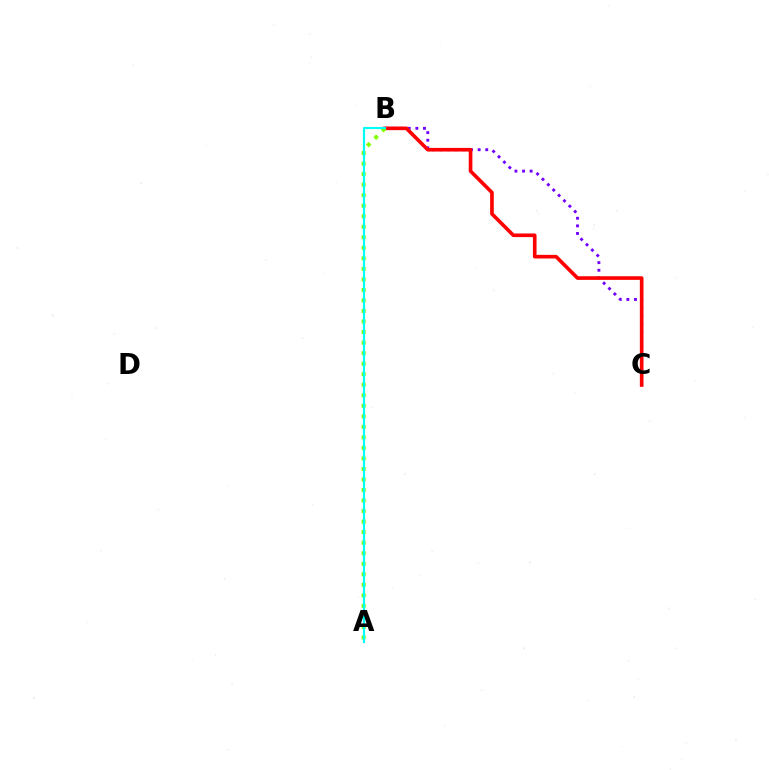{('B', 'C'): [{'color': '#7200ff', 'line_style': 'dotted', 'thickness': 2.07}, {'color': '#ff0000', 'line_style': 'solid', 'thickness': 2.62}], ('A', 'B'): [{'color': '#84ff00', 'line_style': 'dotted', 'thickness': 2.86}, {'color': '#00fff6', 'line_style': 'solid', 'thickness': 1.55}]}